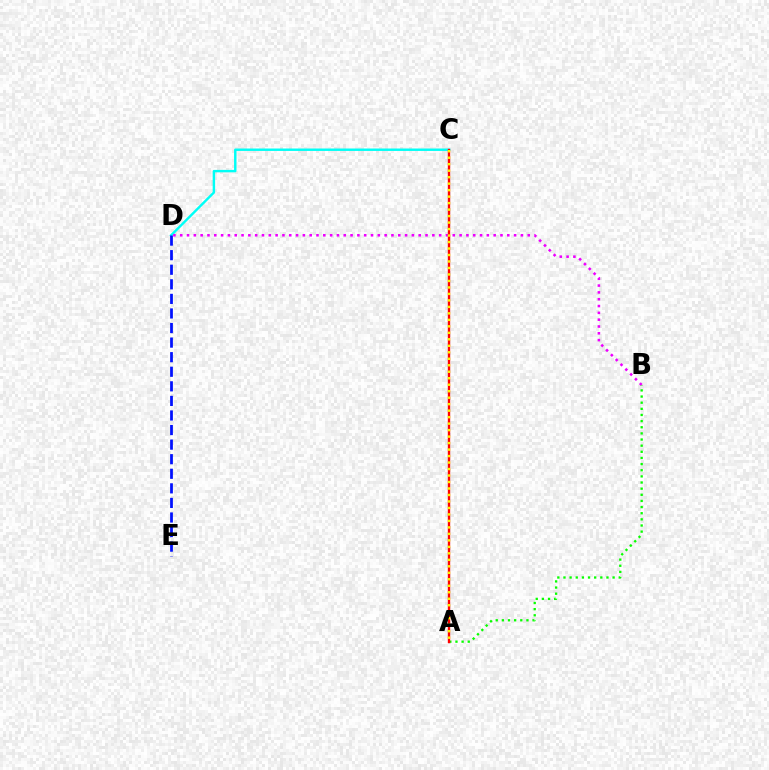{('C', 'D'): [{'color': '#00fff6', 'line_style': 'solid', 'thickness': 1.75}], ('B', 'D'): [{'color': '#ee00ff', 'line_style': 'dotted', 'thickness': 1.85}], ('A', 'B'): [{'color': '#08ff00', 'line_style': 'dotted', 'thickness': 1.67}], ('A', 'C'): [{'color': '#ff0000', 'line_style': 'solid', 'thickness': 1.7}, {'color': '#fcf500', 'line_style': 'dotted', 'thickness': 1.76}], ('D', 'E'): [{'color': '#0010ff', 'line_style': 'dashed', 'thickness': 1.98}]}